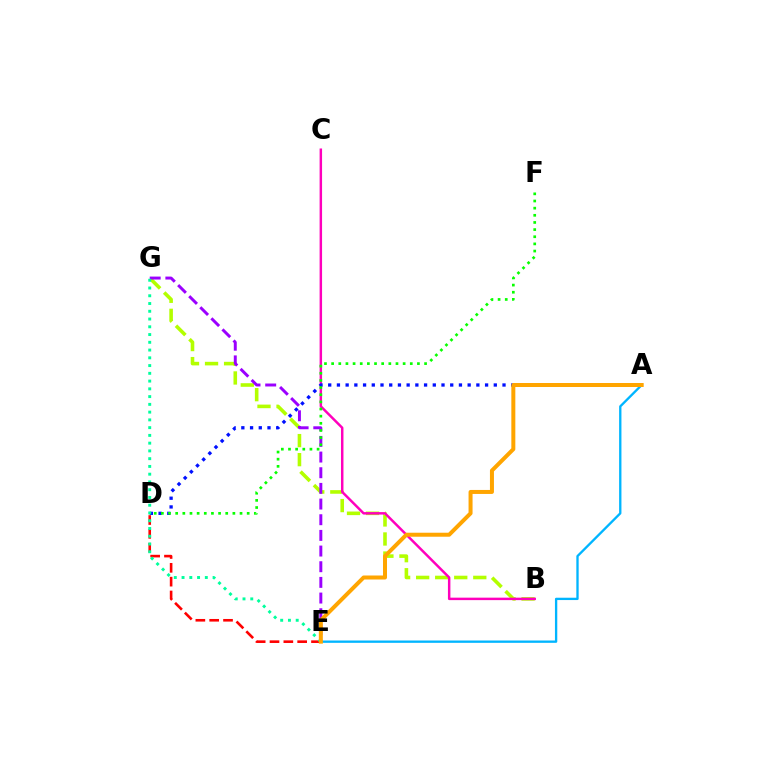{('B', 'G'): [{'color': '#b3ff00', 'line_style': 'dashed', 'thickness': 2.59}], ('E', 'G'): [{'color': '#9b00ff', 'line_style': 'dashed', 'thickness': 2.13}, {'color': '#00ff9d', 'line_style': 'dotted', 'thickness': 2.11}], ('B', 'C'): [{'color': '#ff00bd', 'line_style': 'solid', 'thickness': 1.78}], ('A', 'D'): [{'color': '#0010ff', 'line_style': 'dotted', 'thickness': 2.37}], ('D', 'E'): [{'color': '#ff0000', 'line_style': 'dashed', 'thickness': 1.88}], ('D', 'F'): [{'color': '#08ff00', 'line_style': 'dotted', 'thickness': 1.94}], ('A', 'E'): [{'color': '#00b5ff', 'line_style': 'solid', 'thickness': 1.68}, {'color': '#ffa500', 'line_style': 'solid', 'thickness': 2.88}]}